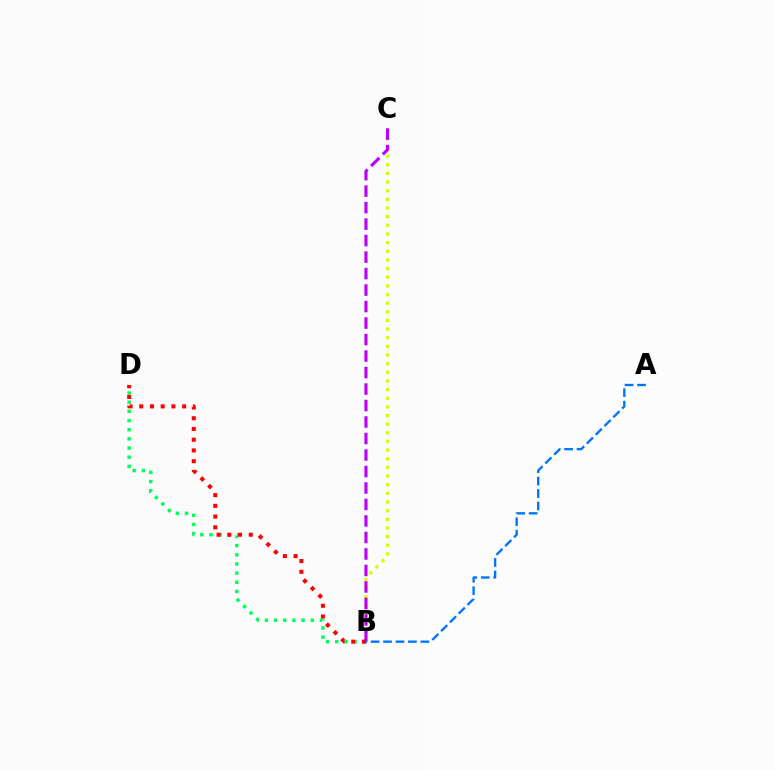{('B', 'D'): [{'color': '#00ff5c', 'line_style': 'dotted', 'thickness': 2.49}, {'color': '#ff0000', 'line_style': 'dotted', 'thickness': 2.92}], ('B', 'C'): [{'color': '#d1ff00', 'line_style': 'dotted', 'thickness': 2.35}, {'color': '#b900ff', 'line_style': 'dashed', 'thickness': 2.24}], ('A', 'B'): [{'color': '#0074ff', 'line_style': 'dashed', 'thickness': 1.69}]}